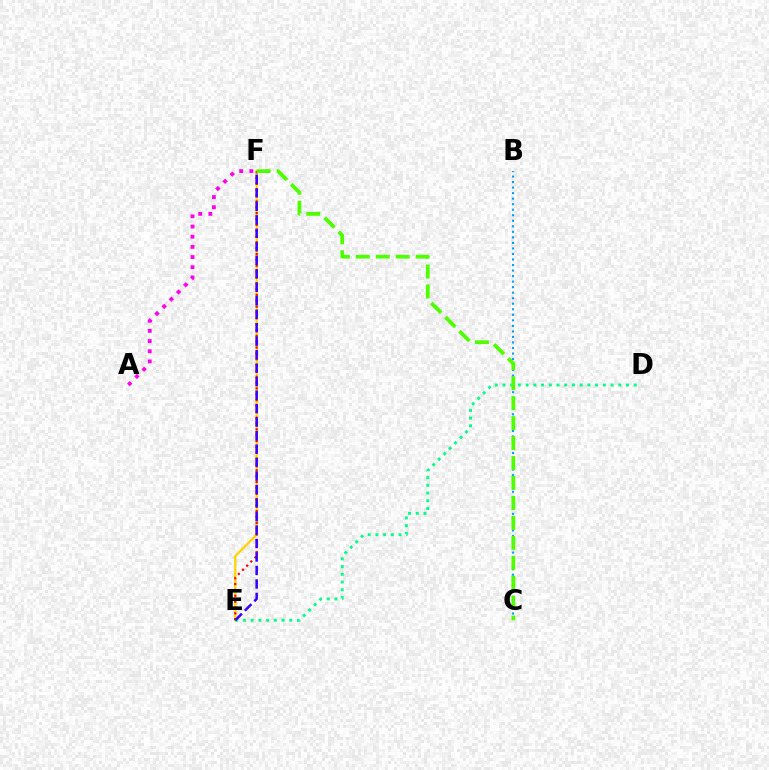{('E', 'F'): [{'color': '#ffd500', 'line_style': 'solid', 'thickness': 1.65}, {'color': '#ff0000', 'line_style': 'dotted', 'thickness': 1.59}, {'color': '#3700ff', 'line_style': 'dashed', 'thickness': 1.83}], ('B', 'C'): [{'color': '#009eff', 'line_style': 'dotted', 'thickness': 1.5}], ('A', 'F'): [{'color': '#ff00ed', 'line_style': 'dotted', 'thickness': 2.76}], ('D', 'E'): [{'color': '#00ff86', 'line_style': 'dotted', 'thickness': 2.1}], ('C', 'F'): [{'color': '#4fff00', 'line_style': 'dashed', 'thickness': 2.71}]}